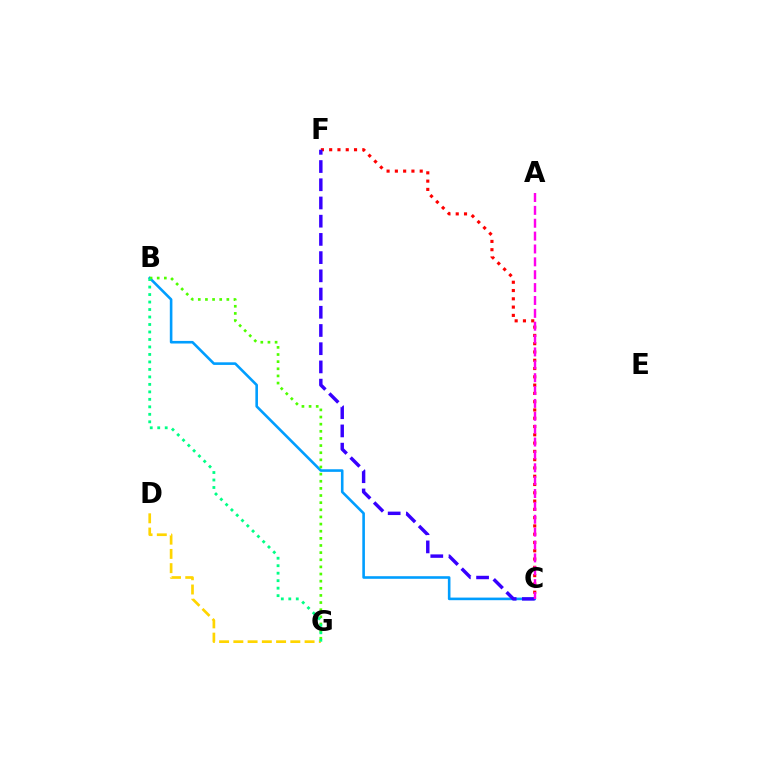{('B', 'C'): [{'color': '#009eff', 'line_style': 'solid', 'thickness': 1.87}], ('D', 'G'): [{'color': '#ffd500', 'line_style': 'dashed', 'thickness': 1.94}], ('B', 'G'): [{'color': '#4fff00', 'line_style': 'dotted', 'thickness': 1.94}, {'color': '#00ff86', 'line_style': 'dotted', 'thickness': 2.03}], ('C', 'F'): [{'color': '#ff0000', 'line_style': 'dotted', 'thickness': 2.25}, {'color': '#3700ff', 'line_style': 'dashed', 'thickness': 2.47}], ('A', 'C'): [{'color': '#ff00ed', 'line_style': 'dashed', 'thickness': 1.75}]}